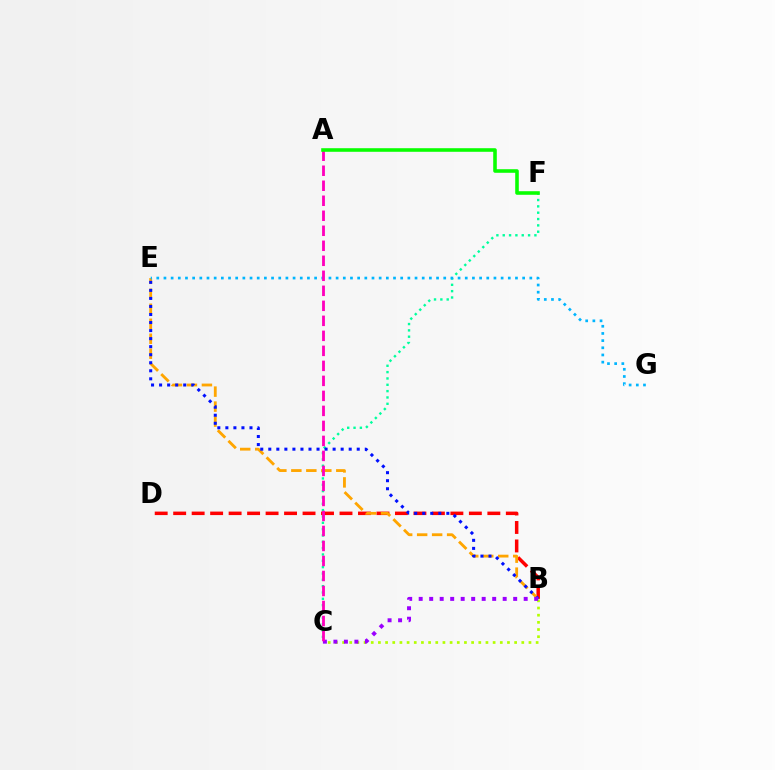{('B', 'D'): [{'color': '#ff0000', 'line_style': 'dashed', 'thickness': 2.51}], ('C', 'F'): [{'color': '#00ff9d', 'line_style': 'dotted', 'thickness': 1.72}], ('B', 'C'): [{'color': '#b3ff00', 'line_style': 'dotted', 'thickness': 1.95}, {'color': '#9b00ff', 'line_style': 'dotted', 'thickness': 2.85}], ('B', 'E'): [{'color': '#ffa500', 'line_style': 'dashed', 'thickness': 2.04}, {'color': '#0010ff', 'line_style': 'dotted', 'thickness': 2.18}], ('E', 'G'): [{'color': '#00b5ff', 'line_style': 'dotted', 'thickness': 1.95}], ('A', 'C'): [{'color': '#ff00bd', 'line_style': 'dashed', 'thickness': 2.04}], ('A', 'F'): [{'color': '#08ff00', 'line_style': 'solid', 'thickness': 2.58}]}